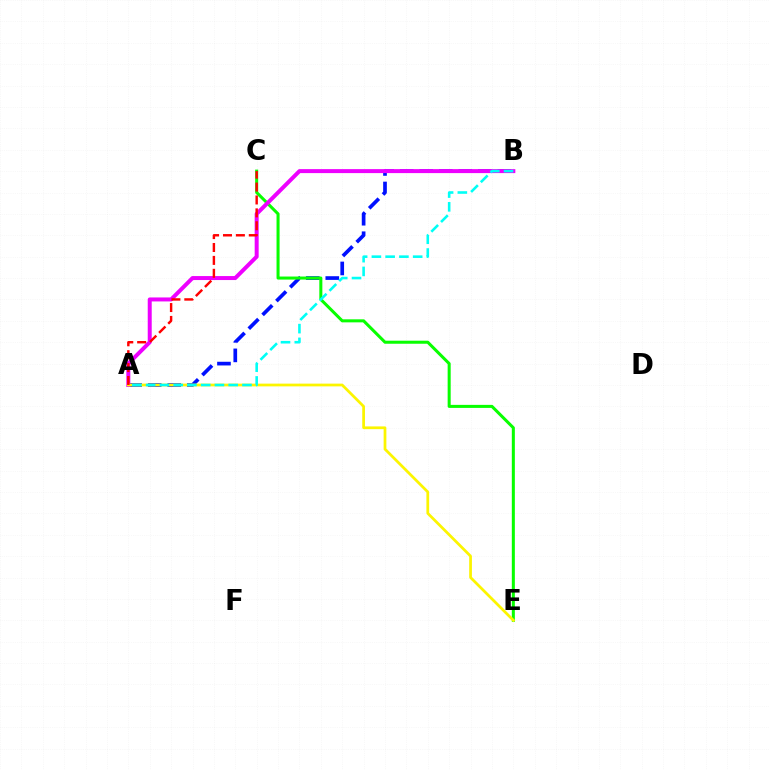{('A', 'B'): [{'color': '#0010ff', 'line_style': 'dashed', 'thickness': 2.65}, {'color': '#ee00ff', 'line_style': 'solid', 'thickness': 2.87}, {'color': '#00fff6', 'line_style': 'dashed', 'thickness': 1.87}], ('C', 'E'): [{'color': '#08ff00', 'line_style': 'solid', 'thickness': 2.19}], ('A', 'E'): [{'color': '#fcf500', 'line_style': 'solid', 'thickness': 1.97}], ('A', 'C'): [{'color': '#ff0000', 'line_style': 'dashed', 'thickness': 1.75}]}